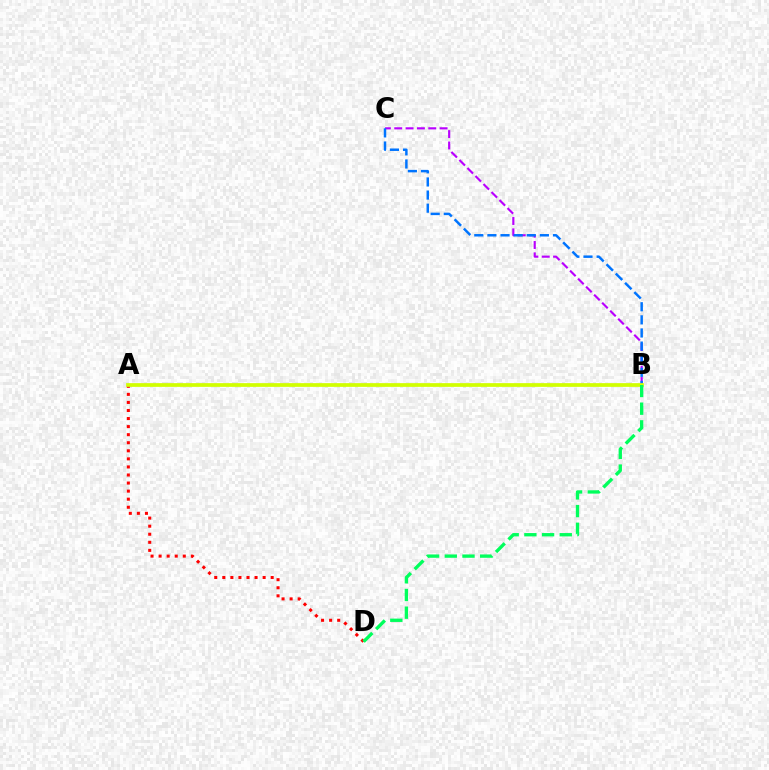{('A', 'D'): [{'color': '#ff0000', 'line_style': 'dotted', 'thickness': 2.19}], ('B', 'C'): [{'color': '#b900ff', 'line_style': 'dashed', 'thickness': 1.54}, {'color': '#0074ff', 'line_style': 'dashed', 'thickness': 1.78}], ('A', 'B'): [{'color': '#d1ff00', 'line_style': 'solid', 'thickness': 2.68}], ('B', 'D'): [{'color': '#00ff5c', 'line_style': 'dashed', 'thickness': 2.4}]}